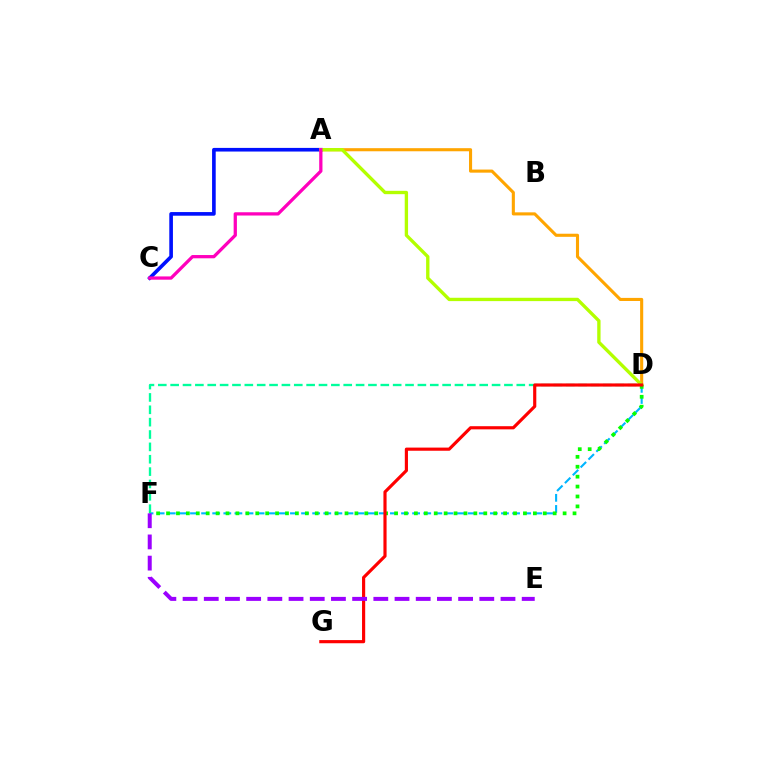{('A', 'C'): [{'color': '#0010ff', 'line_style': 'solid', 'thickness': 2.62}, {'color': '#ff00bd', 'line_style': 'solid', 'thickness': 2.35}], ('A', 'D'): [{'color': '#ffa500', 'line_style': 'solid', 'thickness': 2.23}, {'color': '#b3ff00', 'line_style': 'solid', 'thickness': 2.41}], ('D', 'F'): [{'color': '#00b5ff', 'line_style': 'dashed', 'thickness': 1.51}, {'color': '#00ff9d', 'line_style': 'dashed', 'thickness': 1.68}, {'color': '#08ff00', 'line_style': 'dotted', 'thickness': 2.69}], ('D', 'G'): [{'color': '#ff0000', 'line_style': 'solid', 'thickness': 2.27}], ('E', 'F'): [{'color': '#9b00ff', 'line_style': 'dashed', 'thickness': 2.88}]}